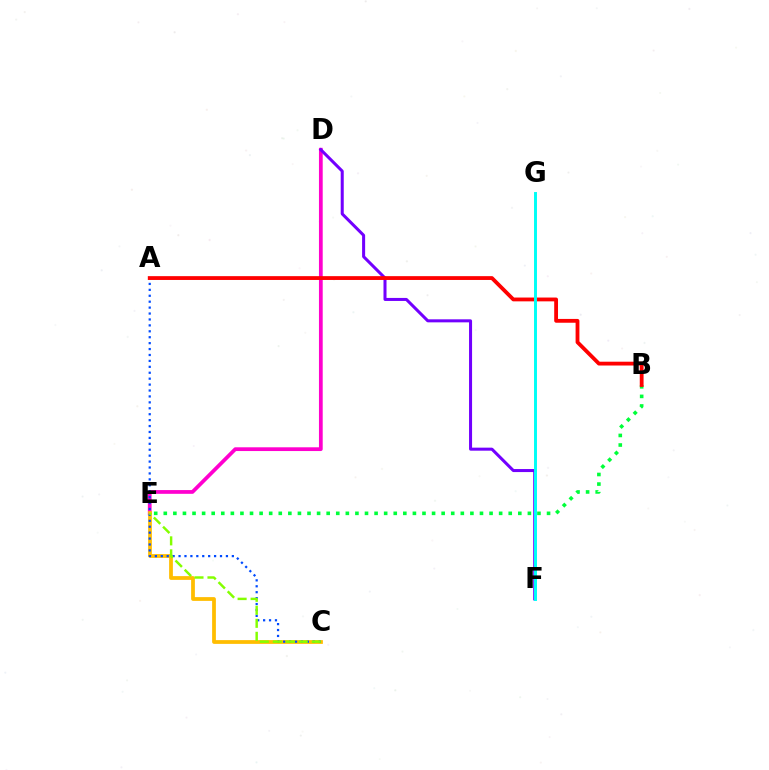{('D', 'E'): [{'color': '#ff00cf', 'line_style': 'solid', 'thickness': 2.7}], ('C', 'E'): [{'color': '#ffbd00', 'line_style': 'solid', 'thickness': 2.7}, {'color': '#84ff00', 'line_style': 'dashed', 'thickness': 1.77}], ('A', 'C'): [{'color': '#004bff', 'line_style': 'dotted', 'thickness': 1.61}], ('B', 'E'): [{'color': '#00ff39', 'line_style': 'dotted', 'thickness': 2.6}], ('D', 'F'): [{'color': '#7200ff', 'line_style': 'solid', 'thickness': 2.18}], ('A', 'B'): [{'color': '#ff0000', 'line_style': 'solid', 'thickness': 2.75}], ('F', 'G'): [{'color': '#00fff6', 'line_style': 'solid', 'thickness': 2.12}]}